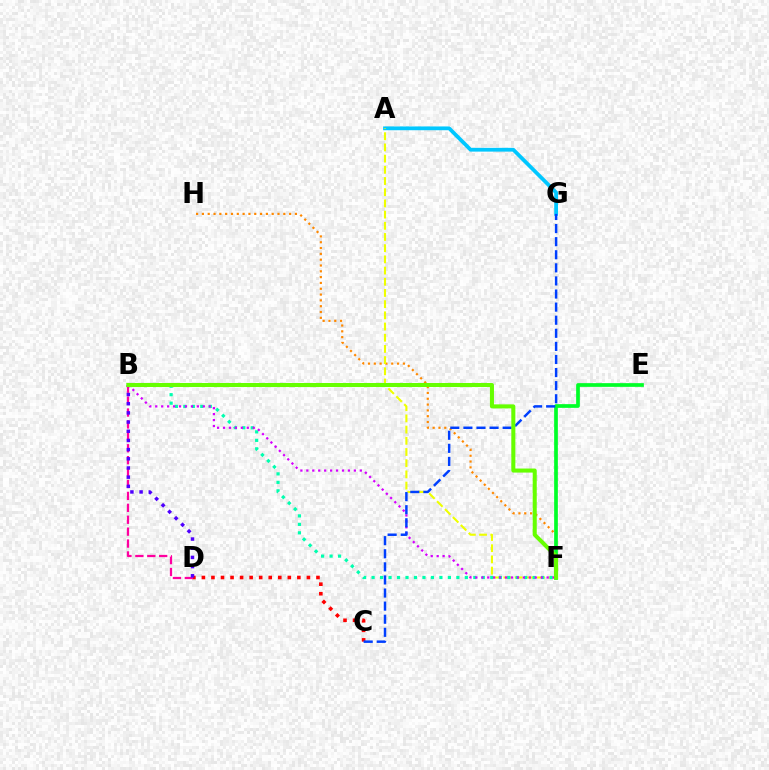{('A', 'G'): [{'color': '#00c7ff', 'line_style': 'solid', 'thickness': 2.72}], ('C', 'D'): [{'color': '#ff0000', 'line_style': 'dotted', 'thickness': 2.59}], ('F', 'H'): [{'color': '#ff8800', 'line_style': 'dotted', 'thickness': 1.58}], ('A', 'F'): [{'color': '#eeff00', 'line_style': 'dashed', 'thickness': 1.52}], ('B', 'F'): [{'color': '#00ffaf', 'line_style': 'dotted', 'thickness': 2.3}, {'color': '#d600ff', 'line_style': 'dotted', 'thickness': 1.61}, {'color': '#66ff00', 'line_style': 'solid', 'thickness': 2.91}], ('B', 'D'): [{'color': '#ff00a0', 'line_style': 'dashed', 'thickness': 1.62}, {'color': '#4f00ff', 'line_style': 'dotted', 'thickness': 2.49}], ('E', 'F'): [{'color': '#00ff27', 'line_style': 'solid', 'thickness': 2.67}], ('C', 'G'): [{'color': '#003fff', 'line_style': 'dashed', 'thickness': 1.78}]}